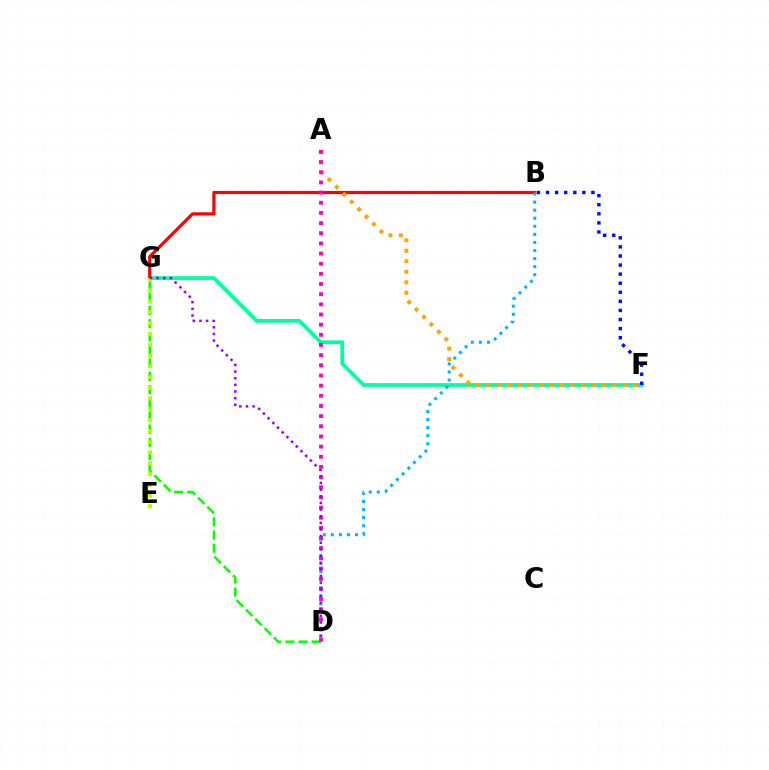{('F', 'G'): [{'color': '#00ff9d', 'line_style': 'solid', 'thickness': 2.71}], ('D', 'G'): [{'color': '#08ff00', 'line_style': 'dashed', 'thickness': 1.79}, {'color': '#9b00ff', 'line_style': 'dotted', 'thickness': 1.8}], ('B', 'G'): [{'color': '#ff0000', 'line_style': 'solid', 'thickness': 2.29}], ('A', 'F'): [{'color': '#ffa500', 'line_style': 'dotted', 'thickness': 2.85}], ('E', 'G'): [{'color': '#b3ff00', 'line_style': 'dotted', 'thickness': 2.93}], ('B', 'D'): [{'color': '#00b5ff', 'line_style': 'dotted', 'thickness': 2.19}], ('B', 'F'): [{'color': '#0010ff', 'line_style': 'dotted', 'thickness': 2.47}], ('A', 'D'): [{'color': '#ff00bd', 'line_style': 'dotted', 'thickness': 2.76}]}